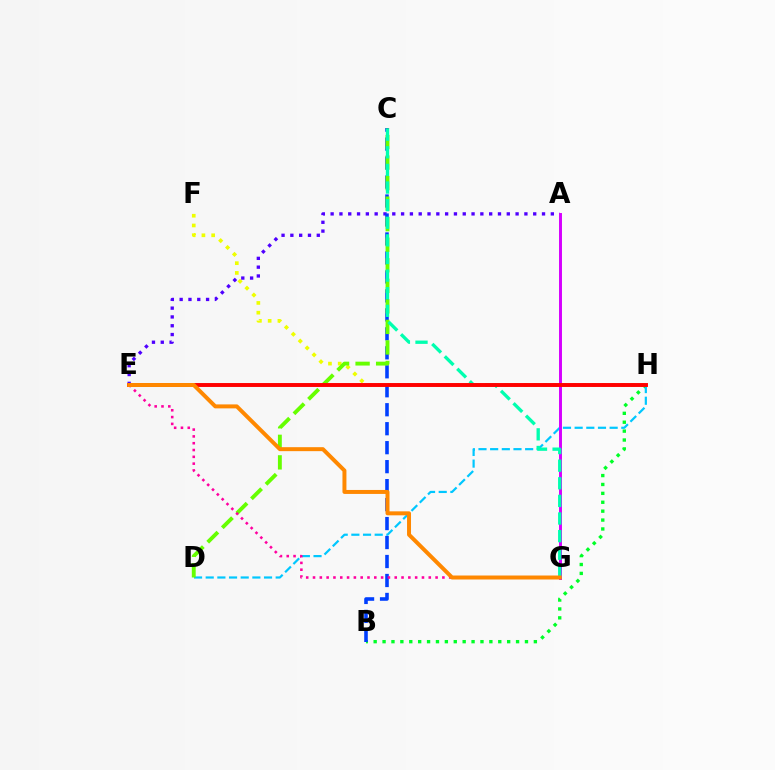{('B', 'H'): [{'color': '#00ff27', 'line_style': 'dotted', 'thickness': 2.42}], ('D', 'H'): [{'color': '#00c7ff', 'line_style': 'dashed', 'thickness': 1.58}], ('F', 'H'): [{'color': '#eeff00', 'line_style': 'dotted', 'thickness': 2.65}], ('A', 'E'): [{'color': '#4f00ff', 'line_style': 'dotted', 'thickness': 2.39}], ('A', 'G'): [{'color': '#d600ff', 'line_style': 'solid', 'thickness': 2.12}], ('B', 'C'): [{'color': '#003fff', 'line_style': 'dashed', 'thickness': 2.58}], ('C', 'D'): [{'color': '#66ff00', 'line_style': 'dashed', 'thickness': 2.79}], ('C', 'G'): [{'color': '#00ffaf', 'line_style': 'dashed', 'thickness': 2.39}], ('E', 'H'): [{'color': '#ff0000', 'line_style': 'solid', 'thickness': 2.82}], ('E', 'G'): [{'color': '#ff00a0', 'line_style': 'dotted', 'thickness': 1.85}, {'color': '#ff8800', 'line_style': 'solid', 'thickness': 2.86}]}